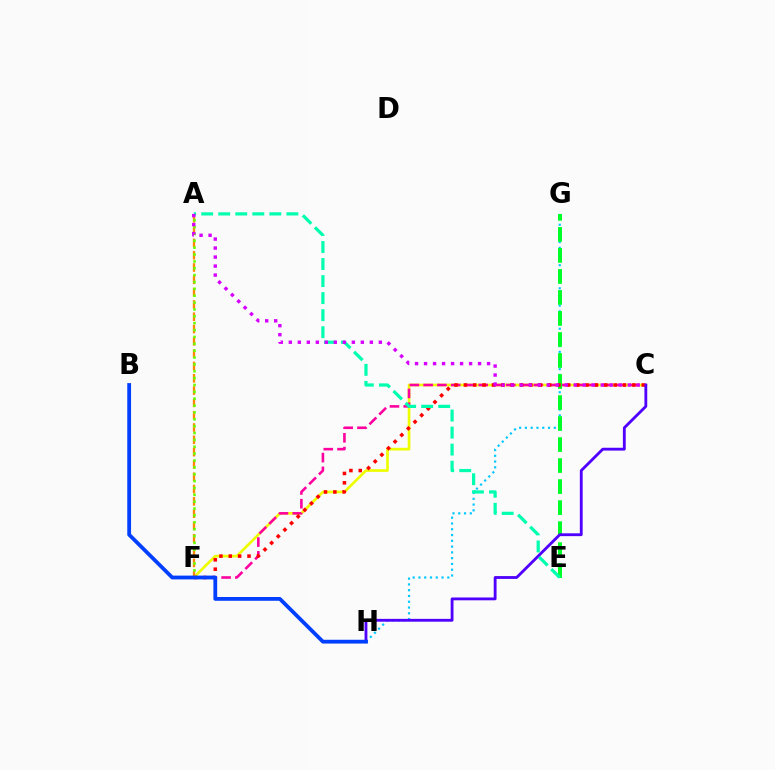{('C', 'F'): [{'color': '#eeff00', 'line_style': 'solid', 'thickness': 1.93}, {'color': '#ff00a0', 'line_style': 'dashed', 'thickness': 1.87}, {'color': '#ff0000', 'line_style': 'dotted', 'thickness': 2.54}], ('A', 'F'): [{'color': '#ff8800', 'line_style': 'dashed', 'thickness': 1.67}, {'color': '#66ff00', 'line_style': 'dotted', 'thickness': 1.87}], ('G', 'H'): [{'color': '#00c7ff', 'line_style': 'dotted', 'thickness': 1.57}], ('E', 'G'): [{'color': '#00ff27', 'line_style': 'dashed', 'thickness': 2.86}], ('C', 'H'): [{'color': '#4f00ff', 'line_style': 'solid', 'thickness': 2.04}], ('A', 'E'): [{'color': '#00ffaf', 'line_style': 'dashed', 'thickness': 2.31}], ('B', 'H'): [{'color': '#003fff', 'line_style': 'solid', 'thickness': 2.73}], ('A', 'C'): [{'color': '#d600ff', 'line_style': 'dotted', 'thickness': 2.45}]}